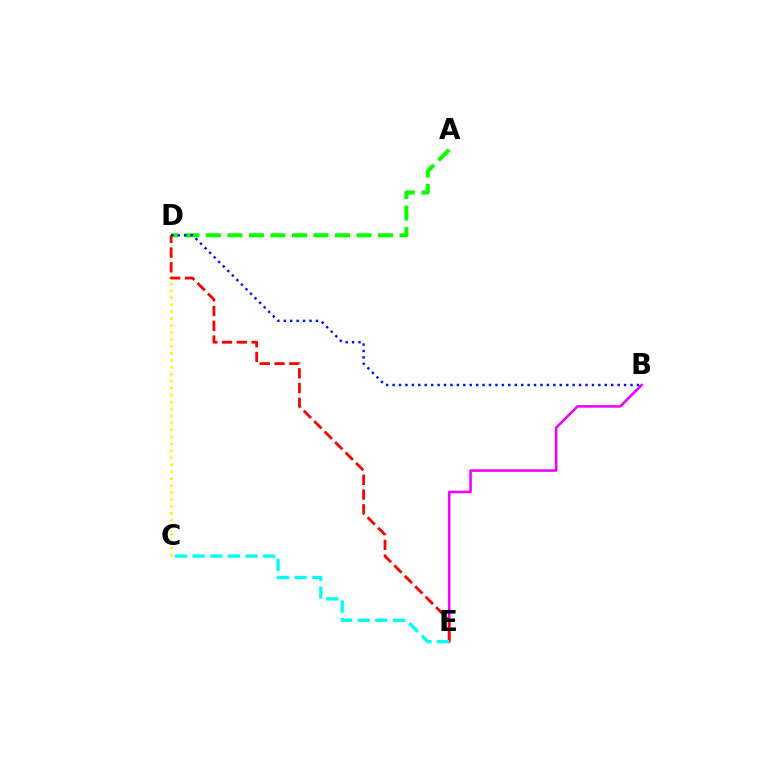{('A', 'D'): [{'color': '#08ff00', 'line_style': 'dashed', 'thickness': 2.92}], ('B', 'E'): [{'color': '#ee00ff', 'line_style': 'solid', 'thickness': 1.84}], ('C', 'D'): [{'color': '#fcf500', 'line_style': 'dotted', 'thickness': 1.89}], ('D', 'E'): [{'color': '#ff0000', 'line_style': 'dashed', 'thickness': 2.01}], ('B', 'D'): [{'color': '#0010ff', 'line_style': 'dotted', 'thickness': 1.75}], ('C', 'E'): [{'color': '#00fff6', 'line_style': 'dashed', 'thickness': 2.4}]}